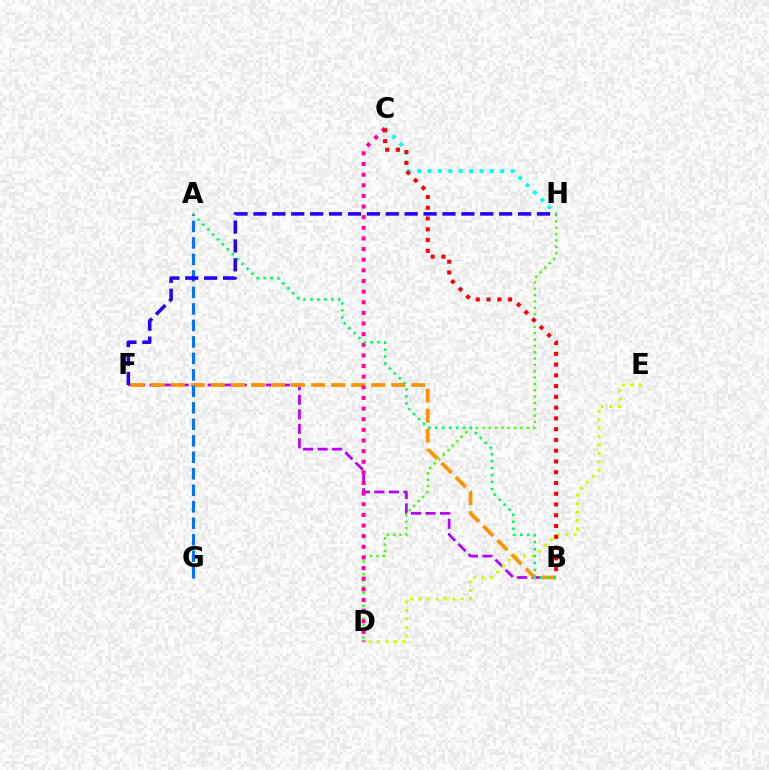{('B', 'F'): [{'color': '#b900ff', 'line_style': 'dashed', 'thickness': 1.97}, {'color': '#ff9400', 'line_style': 'dashed', 'thickness': 2.72}], ('D', 'E'): [{'color': '#d1ff00', 'line_style': 'dotted', 'thickness': 2.29}], ('D', 'H'): [{'color': '#3dff00', 'line_style': 'dotted', 'thickness': 1.72}], ('C', 'H'): [{'color': '#00fff6', 'line_style': 'dotted', 'thickness': 2.82}], ('C', 'D'): [{'color': '#ff00ac', 'line_style': 'dotted', 'thickness': 2.89}], ('A', 'B'): [{'color': '#00ff5c', 'line_style': 'dotted', 'thickness': 1.89}], ('A', 'G'): [{'color': '#0074ff', 'line_style': 'dashed', 'thickness': 2.24}], ('F', 'H'): [{'color': '#2500ff', 'line_style': 'dashed', 'thickness': 2.57}], ('B', 'C'): [{'color': '#ff0000', 'line_style': 'dotted', 'thickness': 2.92}]}